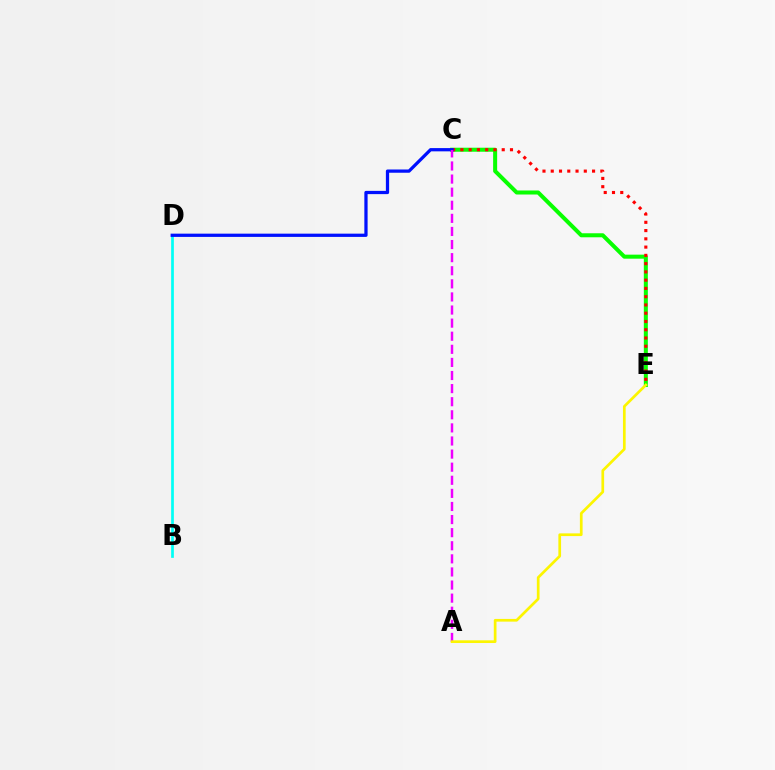{('B', 'D'): [{'color': '#00fff6', 'line_style': 'solid', 'thickness': 1.95}], ('C', 'E'): [{'color': '#08ff00', 'line_style': 'solid', 'thickness': 2.9}, {'color': '#ff0000', 'line_style': 'dotted', 'thickness': 2.25}], ('C', 'D'): [{'color': '#0010ff', 'line_style': 'solid', 'thickness': 2.34}], ('A', 'C'): [{'color': '#ee00ff', 'line_style': 'dashed', 'thickness': 1.78}], ('A', 'E'): [{'color': '#fcf500', 'line_style': 'solid', 'thickness': 1.94}]}